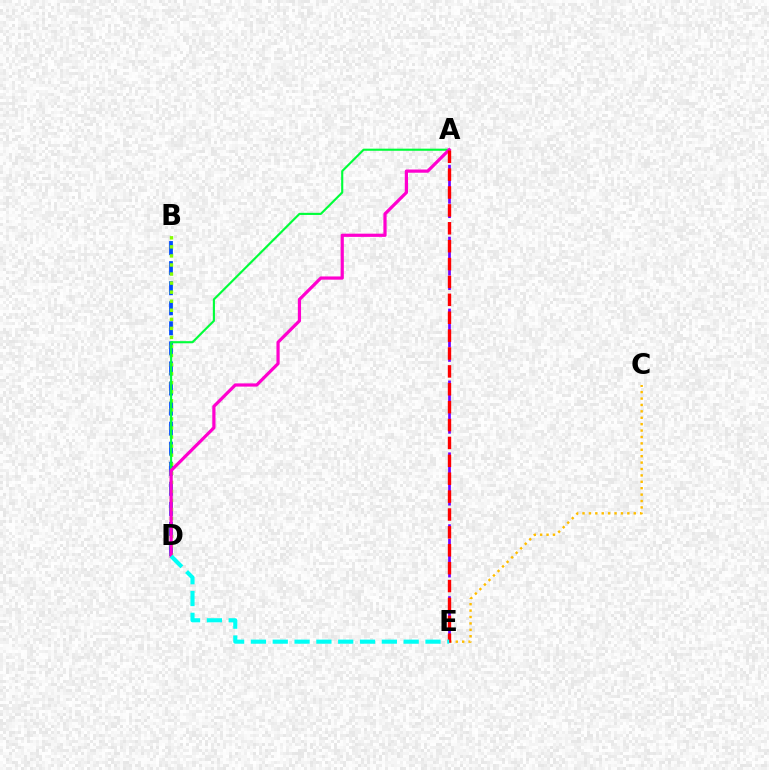{('B', 'D'): [{'color': '#004bff', 'line_style': 'dashed', 'thickness': 2.73}, {'color': '#84ff00', 'line_style': 'dotted', 'thickness': 2.46}], ('A', 'D'): [{'color': '#00ff39', 'line_style': 'solid', 'thickness': 1.53}, {'color': '#ff00cf', 'line_style': 'solid', 'thickness': 2.31}], ('C', 'E'): [{'color': '#ffbd00', 'line_style': 'dotted', 'thickness': 1.74}], ('A', 'E'): [{'color': '#7200ff', 'line_style': 'dashed', 'thickness': 1.95}, {'color': '#ff0000', 'line_style': 'dashed', 'thickness': 2.43}], ('D', 'E'): [{'color': '#00fff6', 'line_style': 'dashed', 'thickness': 2.96}]}